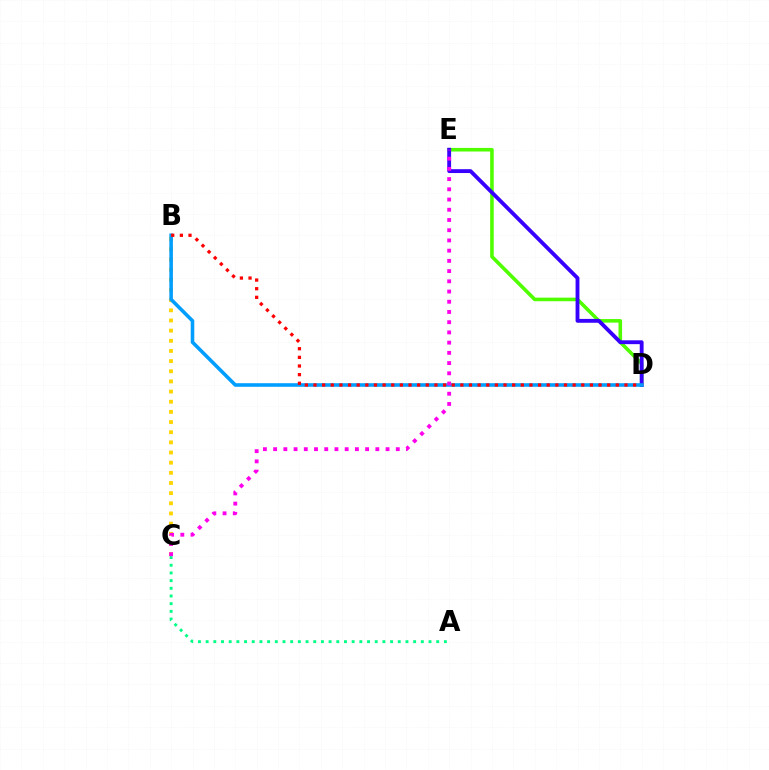{('B', 'C'): [{'color': '#ffd500', 'line_style': 'dotted', 'thickness': 2.76}], ('D', 'E'): [{'color': '#4fff00', 'line_style': 'solid', 'thickness': 2.58}, {'color': '#3700ff', 'line_style': 'solid', 'thickness': 2.77}], ('A', 'C'): [{'color': '#00ff86', 'line_style': 'dotted', 'thickness': 2.09}], ('B', 'D'): [{'color': '#009eff', 'line_style': 'solid', 'thickness': 2.57}, {'color': '#ff0000', 'line_style': 'dotted', 'thickness': 2.35}], ('C', 'E'): [{'color': '#ff00ed', 'line_style': 'dotted', 'thickness': 2.78}]}